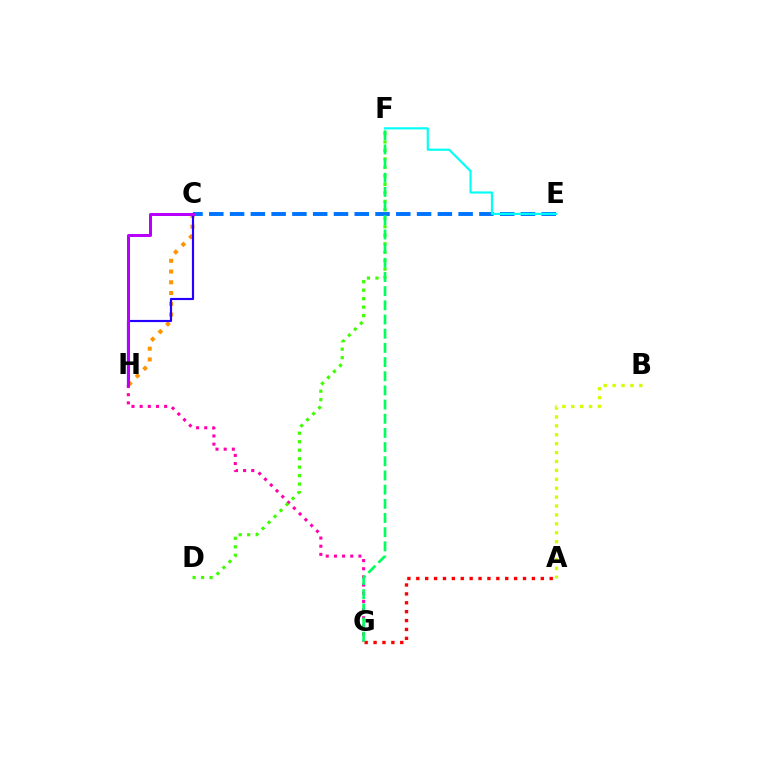{('C', 'H'): [{'color': '#ff9400', 'line_style': 'dotted', 'thickness': 2.92}, {'color': '#2500ff', 'line_style': 'solid', 'thickness': 1.56}, {'color': '#b900ff', 'line_style': 'solid', 'thickness': 2.17}], ('G', 'H'): [{'color': '#ff00ac', 'line_style': 'dotted', 'thickness': 2.22}], ('C', 'E'): [{'color': '#0074ff', 'line_style': 'dashed', 'thickness': 2.82}], ('A', 'G'): [{'color': '#ff0000', 'line_style': 'dotted', 'thickness': 2.42}], ('D', 'F'): [{'color': '#3dff00', 'line_style': 'dotted', 'thickness': 2.3}], ('F', 'G'): [{'color': '#00ff5c', 'line_style': 'dashed', 'thickness': 1.93}], ('A', 'B'): [{'color': '#d1ff00', 'line_style': 'dotted', 'thickness': 2.42}], ('E', 'F'): [{'color': '#00fff6', 'line_style': 'solid', 'thickness': 1.56}]}